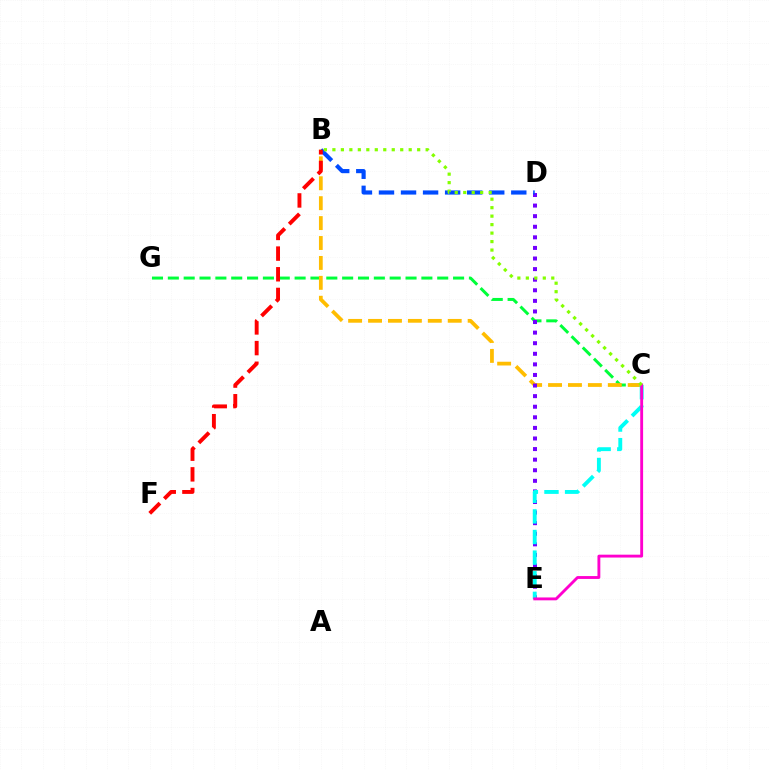{('C', 'G'): [{'color': '#00ff39', 'line_style': 'dashed', 'thickness': 2.15}], ('B', 'C'): [{'color': '#ffbd00', 'line_style': 'dashed', 'thickness': 2.71}, {'color': '#84ff00', 'line_style': 'dotted', 'thickness': 2.3}], ('D', 'E'): [{'color': '#7200ff', 'line_style': 'dotted', 'thickness': 2.88}], ('B', 'D'): [{'color': '#004bff', 'line_style': 'dashed', 'thickness': 3.0}], ('C', 'E'): [{'color': '#00fff6', 'line_style': 'dashed', 'thickness': 2.8}, {'color': '#ff00cf', 'line_style': 'solid', 'thickness': 2.07}], ('B', 'F'): [{'color': '#ff0000', 'line_style': 'dashed', 'thickness': 2.81}]}